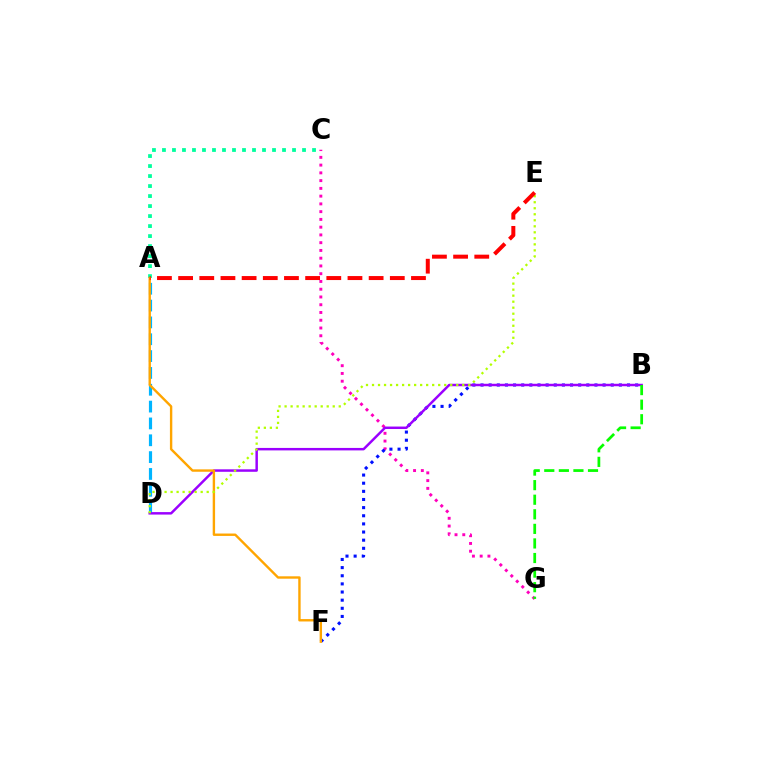{('C', 'G'): [{'color': '#ff00bd', 'line_style': 'dotted', 'thickness': 2.11}], ('A', 'D'): [{'color': '#00b5ff', 'line_style': 'dashed', 'thickness': 2.29}], ('B', 'F'): [{'color': '#0010ff', 'line_style': 'dotted', 'thickness': 2.21}], ('B', 'D'): [{'color': '#9b00ff', 'line_style': 'solid', 'thickness': 1.78}], ('A', 'C'): [{'color': '#00ff9d', 'line_style': 'dotted', 'thickness': 2.72}], ('A', 'F'): [{'color': '#ffa500', 'line_style': 'solid', 'thickness': 1.72}], ('D', 'E'): [{'color': '#b3ff00', 'line_style': 'dotted', 'thickness': 1.63}], ('B', 'G'): [{'color': '#08ff00', 'line_style': 'dashed', 'thickness': 1.98}], ('A', 'E'): [{'color': '#ff0000', 'line_style': 'dashed', 'thickness': 2.88}]}